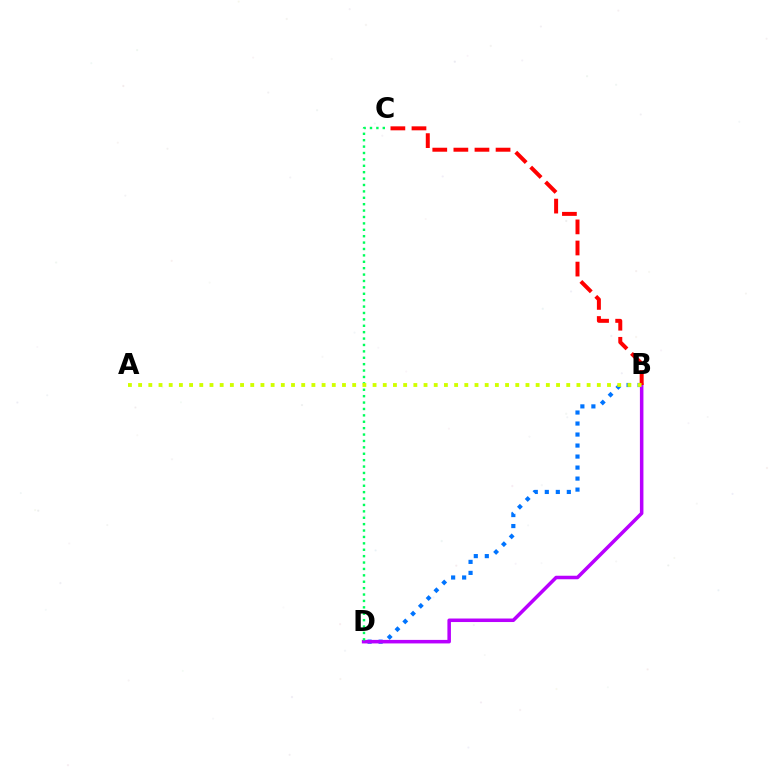{('B', 'D'): [{'color': '#0074ff', 'line_style': 'dotted', 'thickness': 2.99}, {'color': '#b900ff', 'line_style': 'solid', 'thickness': 2.54}], ('B', 'C'): [{'color': '#ff0000', 'line_style': 'dashed', 'thickness': 2.87}], ('C', 'D'): [{'color': '#00ff5c', 'line_style': 'dotted', 'thickness': 1.74}], ('A', 'B'): [{'color': '#d1ff00', 'line_style': 'dotted', 'thickness': 2.77}]}